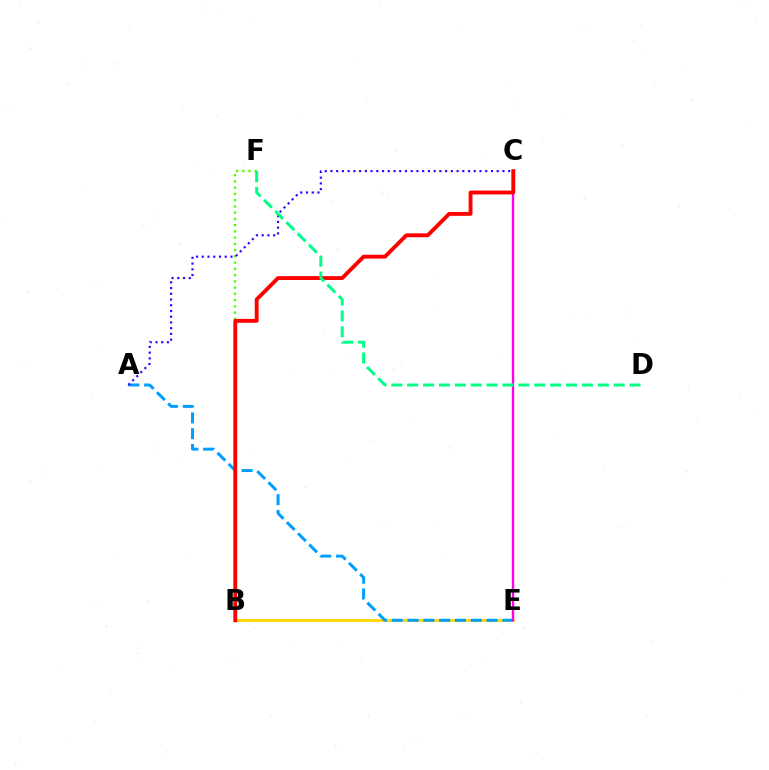{('B', 'E'): [{'color': '#ffd500', 'line_style': 'solid', 'thickness': 2.01}], ('A', 'E'): [{'color': '#009eff', 'line_style': 'dashed', 'thickness': 2.15}], ('B', 'F'): [{'color': '#4fff00', 'line_style': 'dotted', 'thickness': 1.7}], ('A', 'C'): [{'color': '#3700ff', 'line_style': 'dotted', 'thickness': 1.56}], ('C', 'E'): [{'color': '#ff00ed', 'line_style': 'solid', 'thickness': 1.7}], ('B', 'C'): [{'color': '#ff0000', 'line_style': 'solid', 'thickness': 2.78}], ('D', 'F'): [{'color': '#00ff86', 'line_style': 'dashed', 'thickness': 2.16}]}